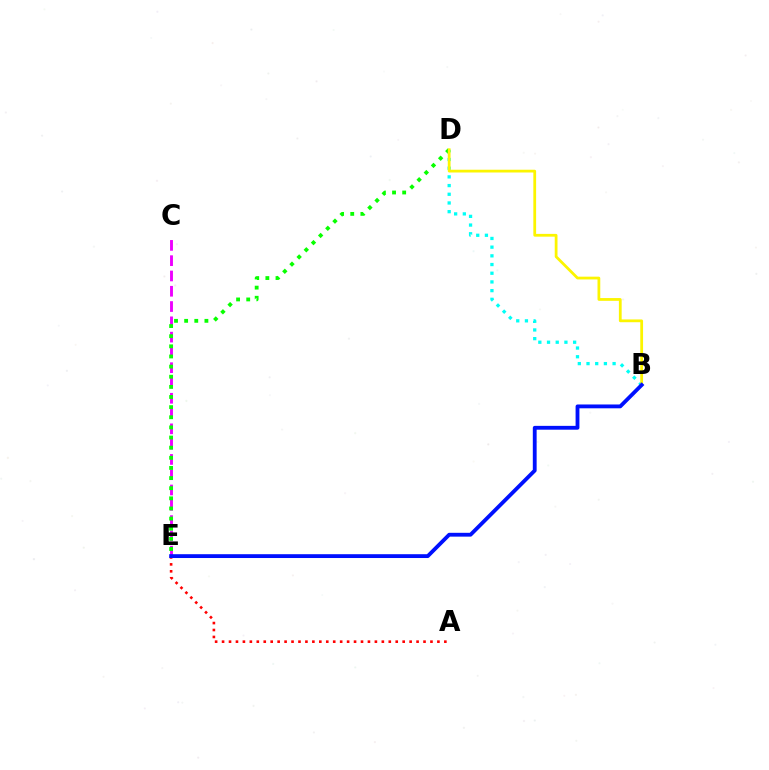{('C', 'E'): [{'color': '#ee00ff', 'line_style': 'dashed', 'thickness': 2.08}], ('B', 'D'): [{'color': '#00fff6', 'line_style': 'dotted', 'thickness': 2.36}, {'color': '#fcf500', 'line_style': 'solid', 'thickness': 2.0}], ('D', 'E'): [{'color': '#08ff00', 'line_style': 'dotted', 'thickness': 2.75}], ('A', 'E'): [{'color': '#ff0000', 'line_style': 'dotted', 'thickness': 1.89}], ('B', 'E'): [{'color': '#0010ff', 'line_style': 'solid', 'thickness': 2.76}]}